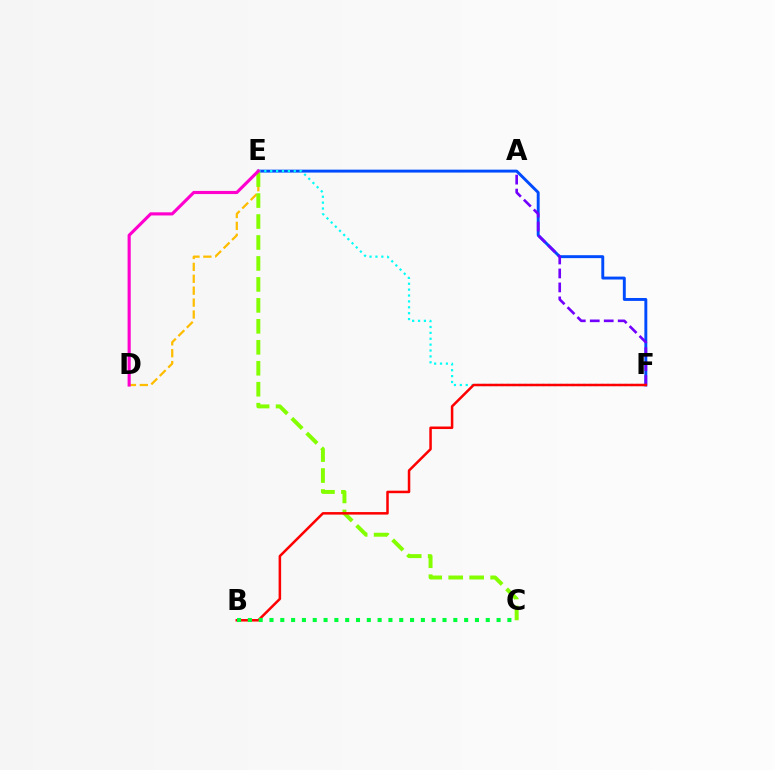{('E', 'F'): [{'color': '#004bff', 'line_style': 'solid', 'thickness': 2.11}, {'color': '#00fff6', 'line_style': 'dotted', 'thickness': 1.6}], ('D', 'E'): [{'color': '#ffbd00', 'line_style': 'dashed', 'thickness': 1.62}, {'color': '#ff00cf', 'line_style': 'solid', 'thickness': 2.26}], ('A', 'F'): [{'color': '#7200ff', 'line_style': 'dashed', 'thickness': 1.9}], ('C', 'E'): [{'color': '#84ff00', 'line_style': 'dashed', 'thickness': 2.85}], ('B', 'F'): [{'color': '#ff0000', 'line_style': 'solid', 'thickness': 1.81}], ('B', 'C'): [{'color': '#00ff39', 'line_style': 'dotted', 'thickness': 2.94}]}